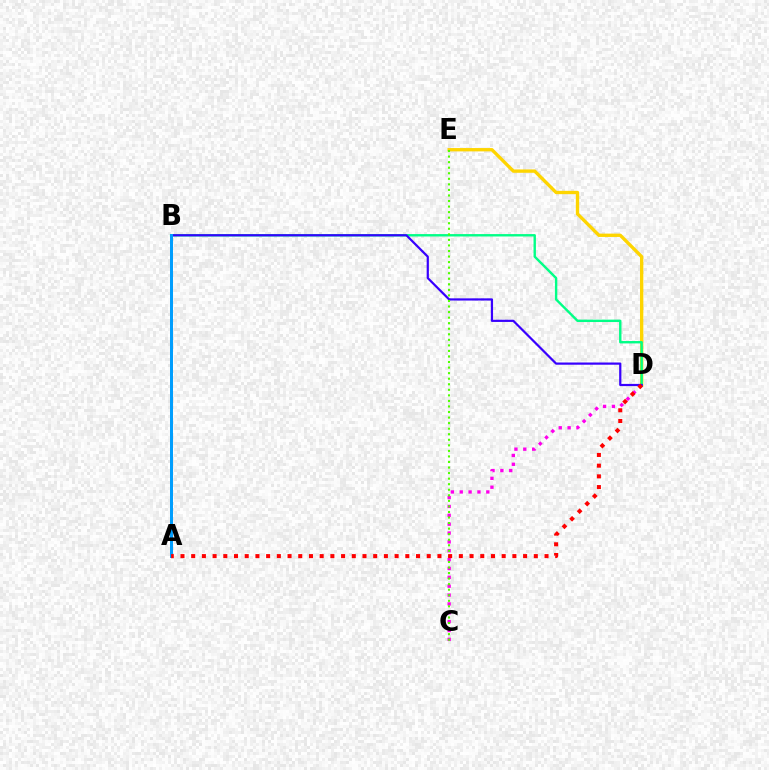{('D', 'E'): [{'color': '#ffd500', 'line_style': 'solid', 'thickness': 2.4}], ('C', 'D'): [{'color': '#ff00ed', 'line_style': 'dotted', 'thickness': 2.41}], ('B', 'D'): [{'color': '#00ff86', 'line_style': 'solid', 'thickness': 1.72}, {'color': '#3700ff', 'line_style': 'solid', 'thickness': 1.59}], ('A', 'B'): [{'color': '#009eff', 'line_style': 'solid', 'thickness': 2.15}], ('C', 'E'): [{'color': '#4fff00', 'line_style': 'dotted', 'thickness': 1.51}], ('A', 'D'): [{'color': '#ff0000', 'line_style': 'dotted', 'thickness': 2.91}]}